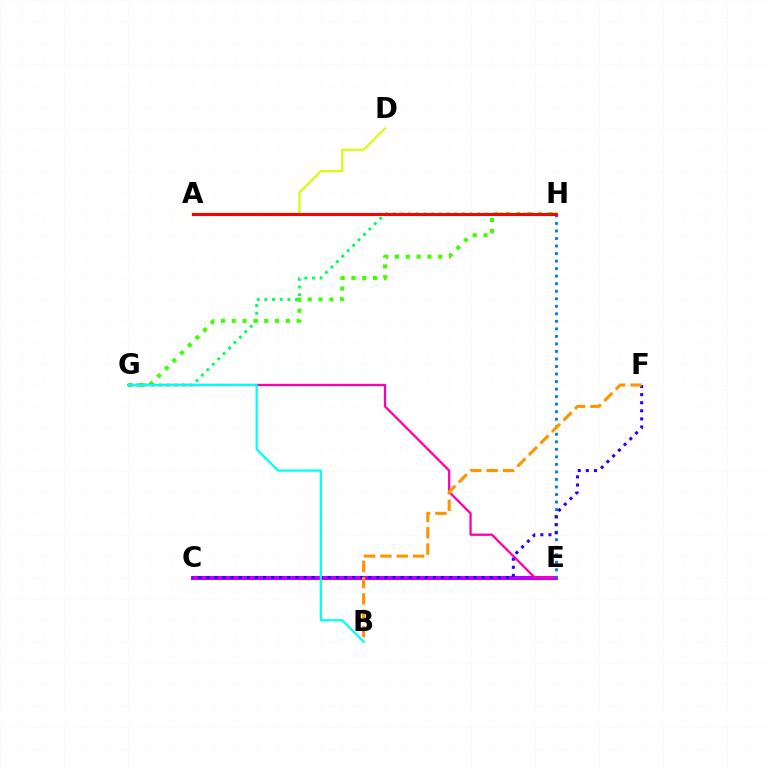{('G', 'H'): [{'color': '#00ff5c', 'line_style': 'dotted', 'thickness': 2.08}, {'color': '#3dff00', 'line_style': 'dotted', 'thickness': 2.94}], ('C', 'E'): [{'color': '#b900ff', 'line_style': 'solid', 'thickness': 2.92}], ('E', 'G'): [{'color': '#ff00ac', 'line_style': 'solid', 'thickness': 1.64}], ('E', 'H'): [{'color': '#0074ff', 'line_style': 'dotted', 'thickness': 2.05}], ('C', 'F'): [{'color': '#2500ff', 'line_style': 'dotted', 'thickness': 2.2}], ('B', 'G'): [{'color': '#00fff6', 'line_style': 'solid', 'thickness': 1.62}], ('A', 'D'): [{'color': '#d1ff00', 'line_style': 'solid', 'thickness': 1.5}], ('B', 'F'): [{'color': '#ff9400', 'line_style': 'dashed', 'thickness': 2.21}], ('A', 'H'): [{'color': '#ff0000', 'line_style': 'solid', 'thickness': 2.2}]}